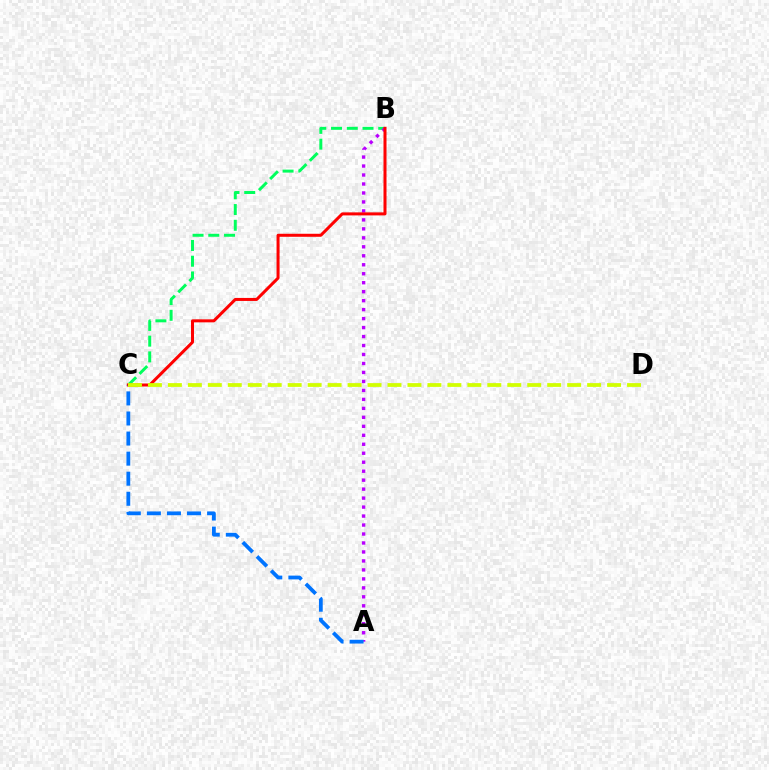{('B', 'C'): [{'color': '#00ff5c', 'line_style': 'dashed', 'thickness': 2.14}, {'color': '#ff0000', 'line_style': 'solid', 'thickness': 2.17}], ('A', 'B'): [{'color': '#b900ff', 'line_style': 'dotted', 'thickness': 2.44}], ('A', 'C'): [{'color': '#0074ff', 'line_style': 'dashed', 'thickness': 2.73}], ('C', 'D'): [{'color': '#d1ff00', 'line_style': 'dashed', 'thickness': 2.71}]}